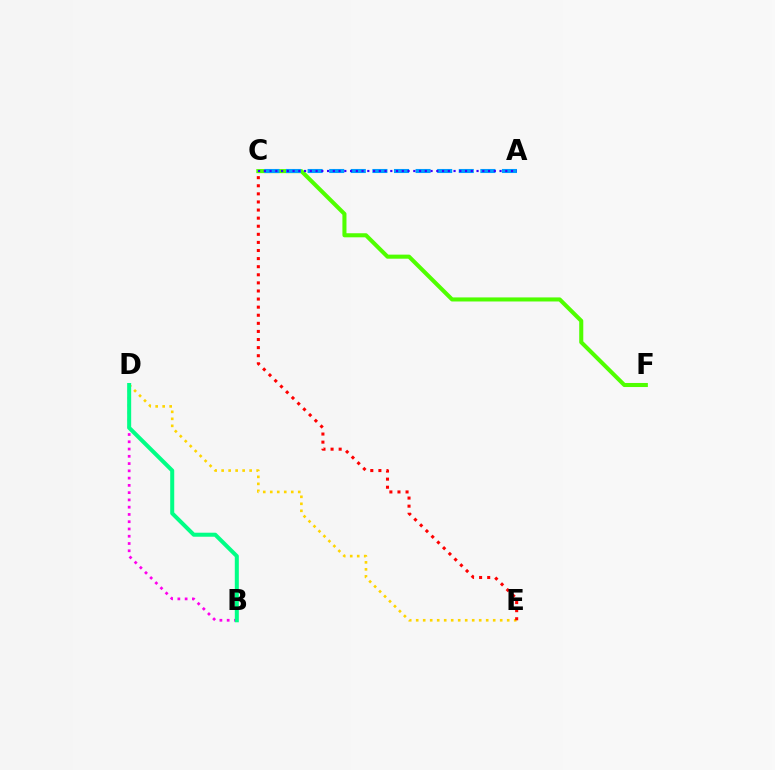{('D', 'E'): [{'color': '#ffd500', 'line_style': 'dotted', 'thickness': 1.9}], ('C', 'F'): [{'color': '#4fff00', 'line_style': 'solid', 'thickness': 2.93}], ('B', 'D'): [{'color': '#ff00ed', 'line_style': 'dotted', 'thickness': 1.97}, {'color': '#00ff86', 'line_style': 'solid', 'thickness': 2.89}], ('A', 'C'): [{'color': '#009eff', 'line_style': 'dashed', 'thickness': 2.93}, {'color': '#3700ff', 'line_style': 'dotted', 'thickness': 1.56}], ('C', 'E'): [{'color': '#ff0000', 'line_style': 'dotted', 'thickness': 2.2}]}